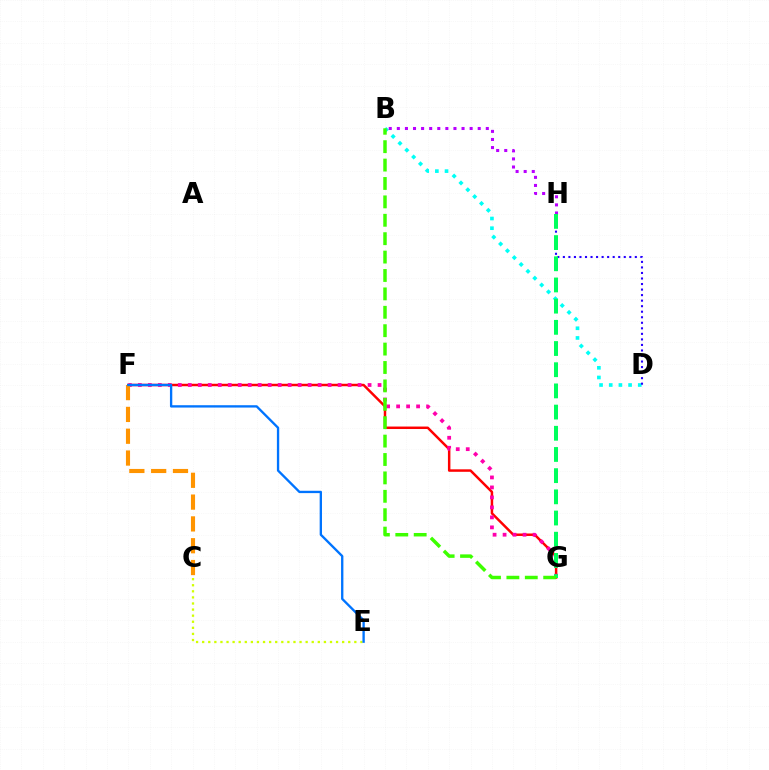{('B', 'D'): [{'color': '#00fff6', 'line_style': 'dotted', 'thickness': 2.63}], ('C', 'E'): [{'color': '#d1ff00', 'line_style': 'dotted', 'thickness': 1.65}], ('D', 'H'): [{'color': '#2500ff', 'line_style': 'dotted', 'thickness': 1.5}], ('F', 'G'): [{'color': '#ff0000', 'line_style': 'solid', 'thickness': 1.79}, {'color': '#ff00ac', 'line_style': 'dotted', 'thickness': 2.71}], ('B', 'H'): [{'color': '#b900ff', 'line_style': 'dotted', 'thickness': 2.2}], ('G', 'H'): [{'color': '#00ff5c', 'line_style': 'dashed', 'thickness': 2.88}], ('C', 'F'): [{'color': '#ff9400', 'line_style': 'dashed', 'thickness': 2.96}], ('B', 'G'): [{'color': '#3dff00', 'line_style': 'dashed', 'thickness': 2.5}], ('E', 'F'): [{'color': '#0074ff', 'line_style': 'solid', 'thickness': 1.68}]}